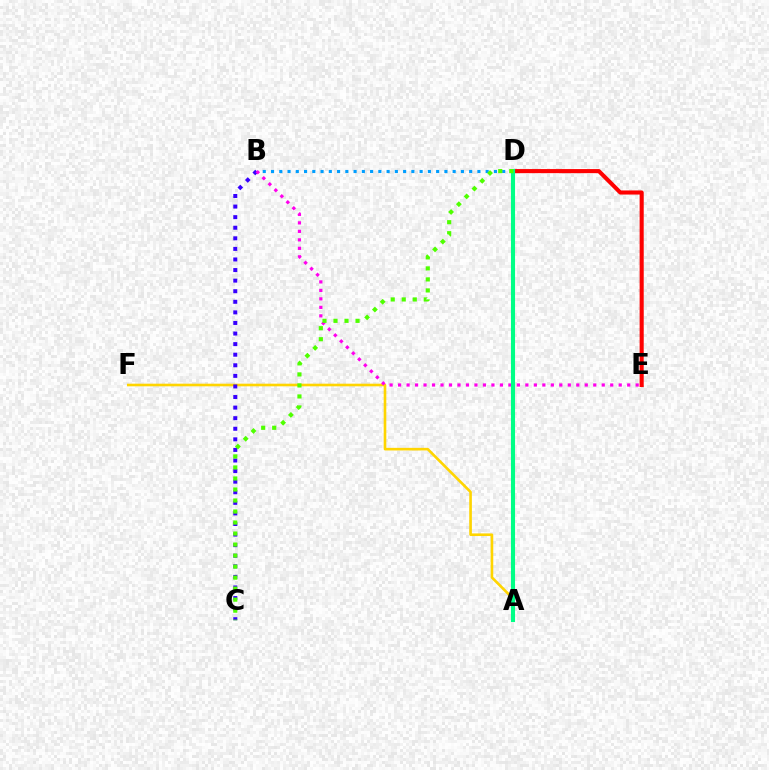{('A', 'F'): [{'color': '#ffd500', 'line_style': 'solid', 'thickness': 1.89}], ('B', 'C'): [{'color': '#3700ff', 'line_style': 'dotted', 'thickness': 2.87}], ('B', 'E'): [{'color': '#ff00ed', 'line_style': 'dotted', 'thickness': 2.31}], ('B', 'D'): [{'color': '#009eff', 'line_style': 'dotted', 'thickness': 2.24}], ('D', 'E'): [{'color': '#ff0000', 'line_style': 'solid', 'thickness': 2.95}], ('A', 'D'): [{'color': '#00ff86', 'line_style': 'solid', 'thickness': 2.95}], ('C', 'D'): [{'color': '#4fff00', 'line_style': 'dotted', 'thickness': 2.99}]}